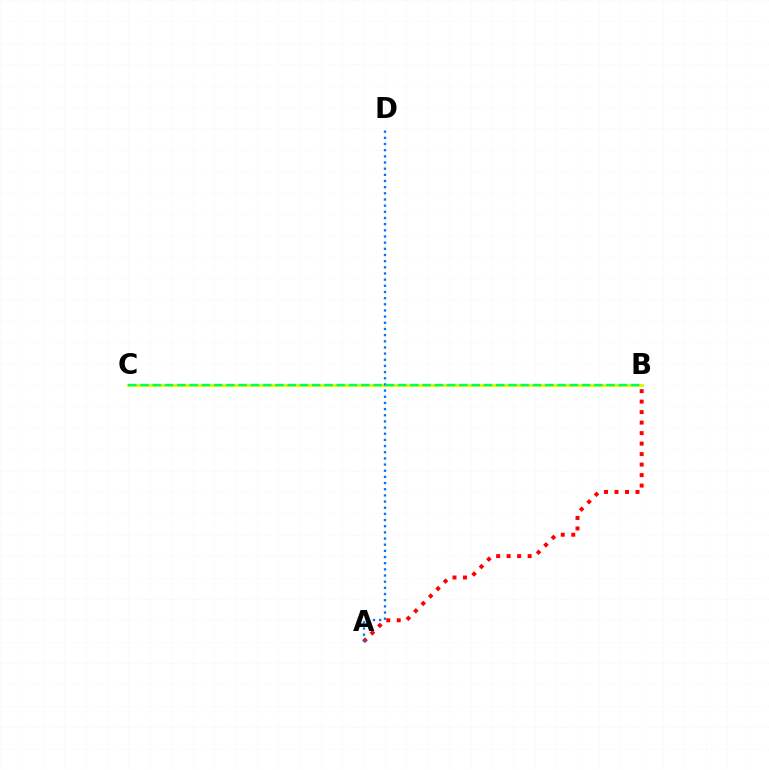{('B', 'C'): [{'color': '#b900ff', 'line_style': 'dotted', 'thickness': 1.82}, {'color': '#d1ff00', 'line_style': 'solid', 'thickness': 2.14}, {'color': '#00ff5c', 'line_style': 'dashed', 'thickness': 1.67}], ('A', 'B'): [{'color': '#ff0000', 'line_style': 'dotted', 'thickness': 2.85}], ('A', 'D'): [{'color': '#0074ff', 'line_style': 'dotted', 'thickness': 1.67}]}